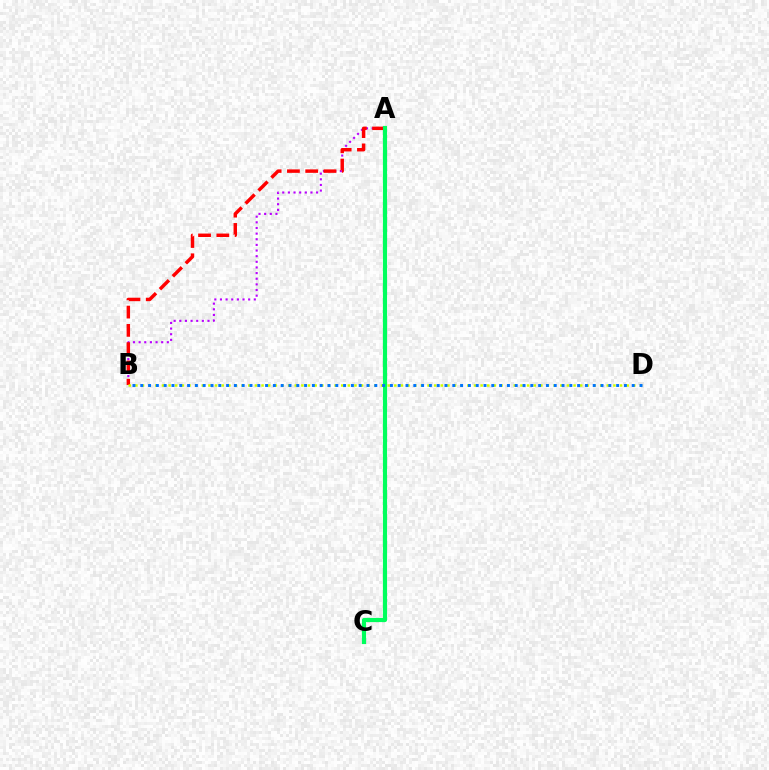{('A', 'B'): [{'color': '#b900ff', 'line_style': 'dotted', 'thickness': 1.53}, {'color': '#ff0000', 'line_style': 'dashed', 'thickness': 2.48}], ('B', 'D'): [{'color': '#d1ff00', 'line_style': 'dotted', 'thickness': 1.8}, {'color': '#0074ff', 'line_style': 'dotted', 'thickness': 2.12}], ('A', 'C'): [{'color': '#00ff5c', 'line_style': 'solid', 'thickness': 3.0}]}